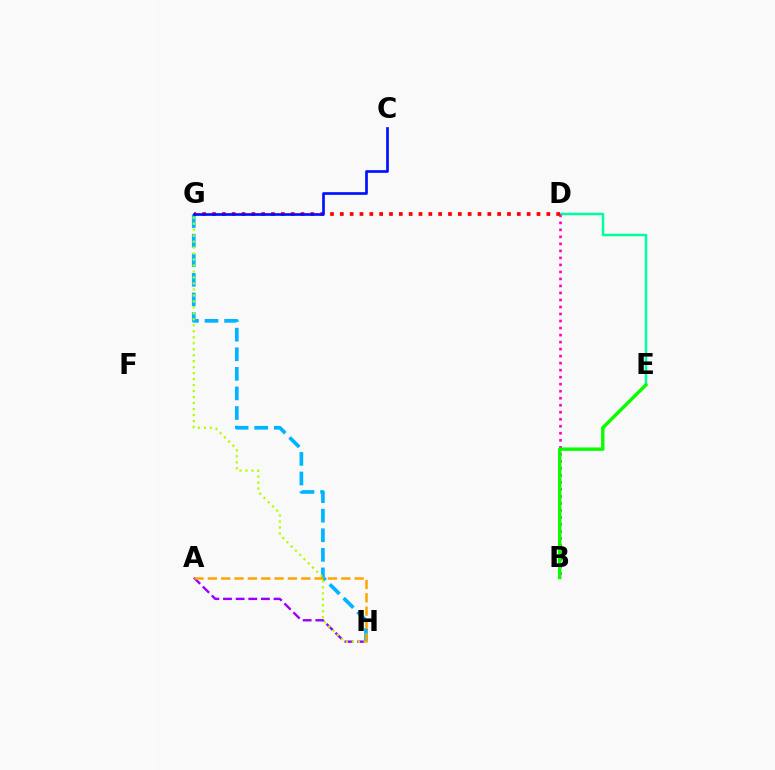{('D', 'E'): [{'color': '#00ff9d', 'line_style': 'solid', 'thickness': 1.8}], ('B', 'D'): [{'color': '#ff00bd', 'line_style': 'dotted', 'thickness': 1.91}], ('G', 'H'): [{'color': '#00b5ff', 'line_style': 'dashed', 'thickness': 2.66}, {'color': '#b3ff00', 'line_style': 'dotted', 'thickness': 1.62}], ('B', 'E'): [{'color': '#08ff00', 'line_style': 'solid', 'thickness': 2.47}], ('A', 'H'): [{'color': '#9b00ff', 'line_style': 'dashed', 'thickness': 1.72}, {'color': '#ffa500', 'line_style': 'dashed', 'thickness': 1.81}], ('D', 'G'): [{'color': '#ff0000', 'line_style': 'dotted', 'thickness': 2.67}], ('C', 'G'): [{'color': '#0010ff', 'line_style': 'solid', 'thickness': 1.93}]}